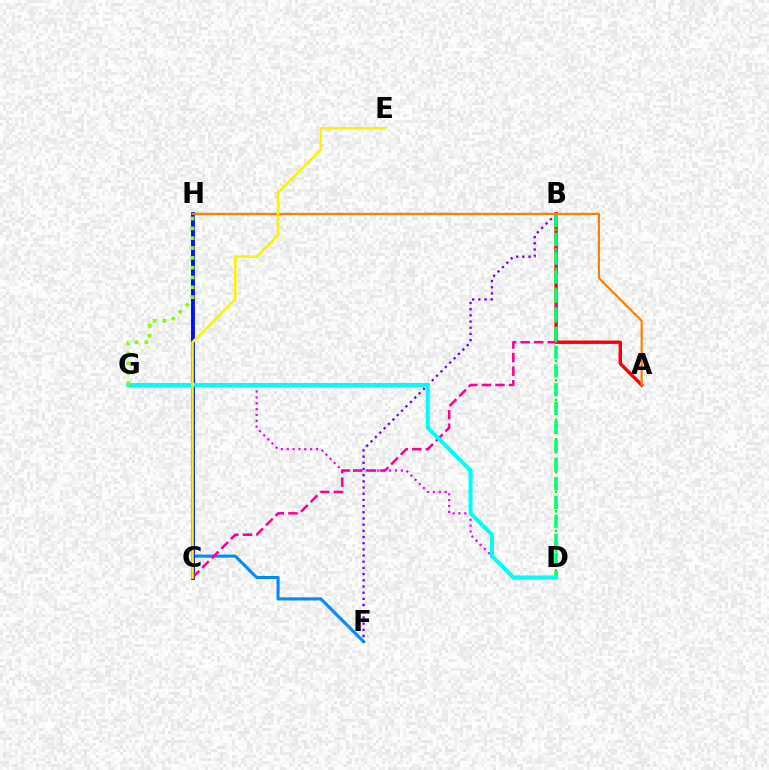{('A', 'B'): [{'color': '#ff0000', 'line_style': 'solid', 'thickness': 2.46}], ('F', 'H'): [{'color': '#008cff', 'line_style': 'solid', 'thickness': 2.23}], ('C', 'H'): [{'color': '#0010ff', 'line_style': 'solid', 'thickness': 2.71}], ('B', 'C'): [{'color': '#ff0094', 'line_style': 'dashed', 'thickness': 1.85}], ('D', 'G'): [{'color': '#ee00ff', 'line_style': 'dotted', 'thickness': 1.59}, {'color': '#00fff6', 'line_style': 'solid', 'thickness': 2.92}], ('B', 'F'): [{'color': '#7200ff', 'line_style': 'dotted', 'thickness': 1.68}], ('B', 'D'): [{'color': '#08ff00', 'line_style': 'dotted', 'thickness': 1.78}, {'color': '#00ff74', 'line_style': 'dashed', 'thickness': 2.55}], ('A', 'H'): [{'color': '#ff7c00', 'line_style': 'solid', 'thickness': 1.55}], ('C', 'E'): [{'color': '#fcf500', 'line_style': 'solid', 'thickness': 1.85}], ('G', 'H'): [{'color': '#84ff00', 'line_style': 'dotted', 'thickness': 2.67}]}